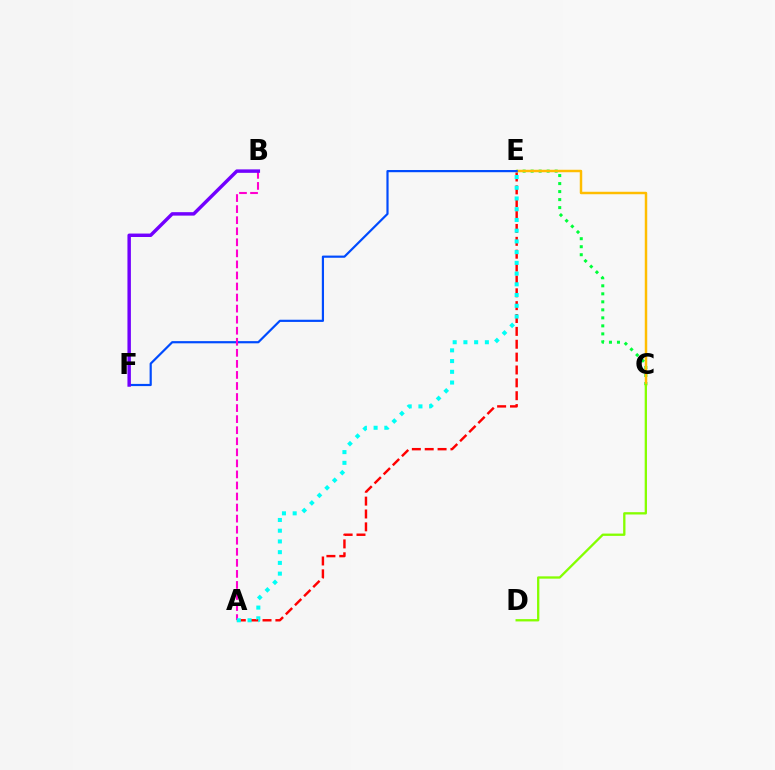{('A', 'E'): [{'color': '#ff0000', 'line_style': 'dashed', 'thickness': 1.75}, {'color': '#00fff6', 'line_style': 'dotted', 'thickness': 2.92}], ('C', 'E'): [{'color': '#00ff39', 'line_style': 'dotted', 'thickness': 2.18}, {'color': '#ffbd00', 'line_style': 'solid', 'thickness': 1.78}], ('E', 'F'): [{'color': '#004bff', 'line_style': 'solid', 'thickness': 1.58}], ('A', 'B'): [{'color': '#ff00cf', 'line_style': 'dashed', 'thickness': 1.5}], ('B', 'F'): [{'color': '#7200ff', 'line_style': 'solid', 'thickness': 2.48}], ('C', 'D'): [{'color': '#84ff00', 'line_style': 'solid', 'thickness': 1.66}]}